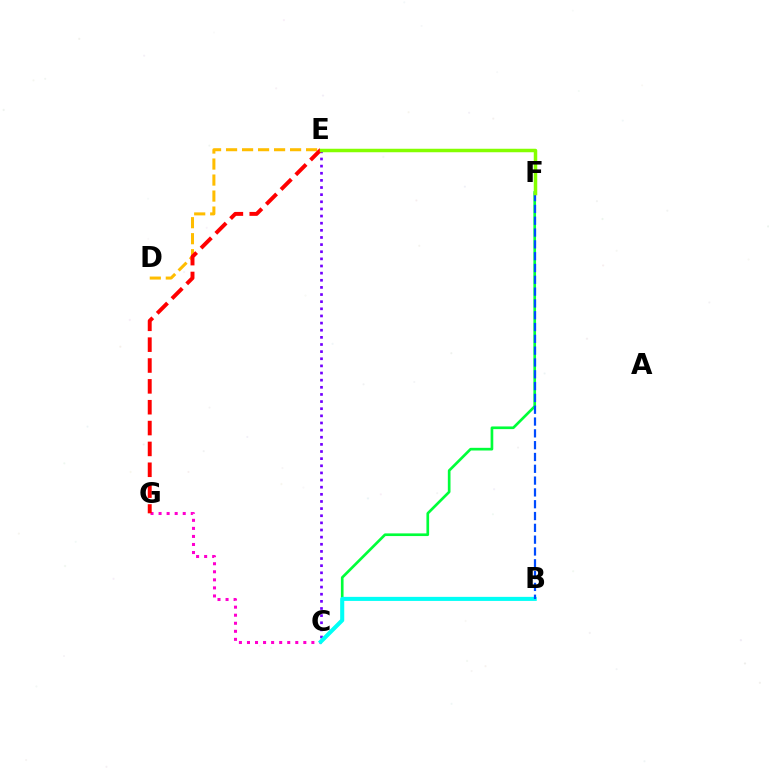{('C', 'F'): [{'color': '#00ff39', 'line_style': 'solid', 'thickness': 1.93}], ('C', 'E'): [{'color': '#7200ff', 'line_style': 'dotted', 'thickness': 1.94}], ('C', 'G'): [{'color': '#ff00cf', 'line_style': 'dotted', 'thickness': 2.19}], ('B', 'C'): [{'color': '#00fff6', 'line_style': 'solid', 'thickness': 2.92}], ('B', 'F'): [{'color': '#004bff', 'line_style': 'dashed', 'thickness': 1.6}], ('D', 'E'): [{'color': '#ffbd00', 'line_style': 'dashed', 'thickness': 2.17}], ('E', 'G'): [{'color': '#ff0000', 'line_style': 'dashed', 'thickness': 2.83}], ('E', 'F'): [{'color': '#84ff00', 'line_style': 'solid', 'thickness': 2.51}]}